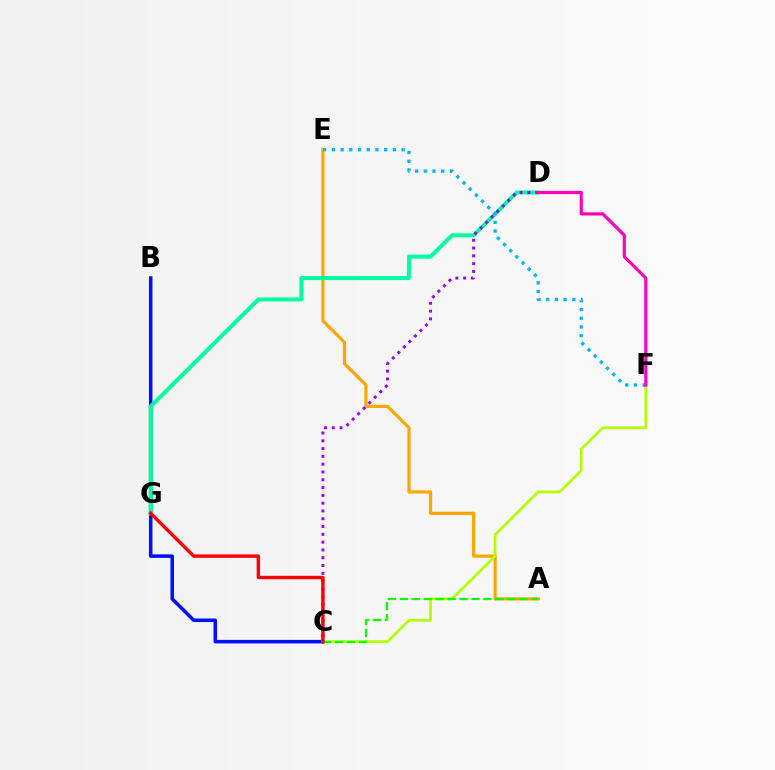{('A', 'E'): [{'color': '#ffa500', 'line_style': 'solid', 'thickness': 2.29}], ('B', 'C'): [{'color': '#0010ff', 'line_style': 'solid', 'thickness': 2.55}], ('D', 'G'): [{'color': '#00ff9d', 'line_style': 'solid', 'thickness': 2.89}], ('C', 'D'): [{'color': '#9b00ff', 'line_style': 'dotted', 'thickness': 2.12}], ('C', 'F'): [{'color': '#b3ff00', 'line_style': 'solid', 'thickness': 1.96}], ('A', 'C'): [{'color': '#08ff00', 'line_style': 'dashed', 'thickness': 1.62}], ('E', 'F'): [{'color': '#00b5ff', 'line_style': 'dotted', 'thickness': 2.37}], ('C', 'G'): [{'color': '#ff0000', 'line_style': 'solid', 'thickness': 2.45}], ('D', 'F'): [{'color': '#ff00bd', 'line_style': 'solid', 'thickness': 2.3}]}